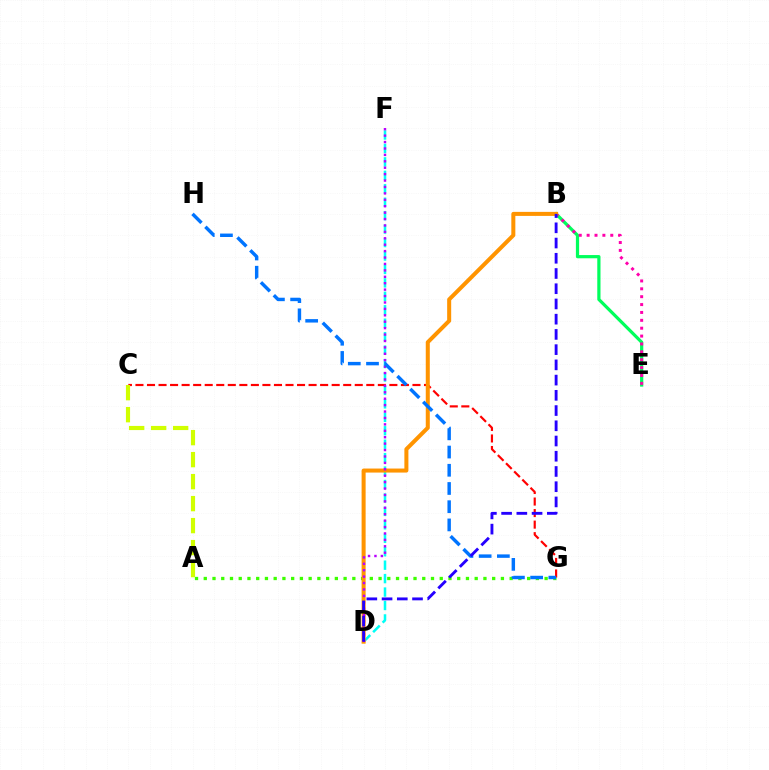{('B', 'E'): [{'color': '#00ff5c', 'line_style': 'solid', 'thickness': 2.32}, {'color': '#ff00ac', 'line_style': 'dotted', 'thickness': 2.14}], ('A', 'G'): [{'color': '#3dff00', 'line_style': 'dotted', 'thickness': 2.37}], ('D', 'F'): [{'color': '#00fff6', 'line_style': 'dashed', 'thickness': 1.83}, {'color': '#b900ff', 'line_style': 'dotted', 'thickness': 1.74}], ('C', 'G'): [{'color': '#ff0000', 'line_style': 'dashed', 'thickness': 1.57}], ('B', 'D'): [{'color': '#ff9400', 'line_style': 'solid', 'thickness': 2.9}, {'color': '#2500ff', 'line_style': 'dashed', 'thickness': 2.07}], ('A', 'C'): [{'color': '#d1ff00', 'line_style': 'dashed', 'thickness': 2.99}], ('G', 'H'): [{'color': '#0074ff', 'line_style': 'dashed', 'thickness': 2.47}]}